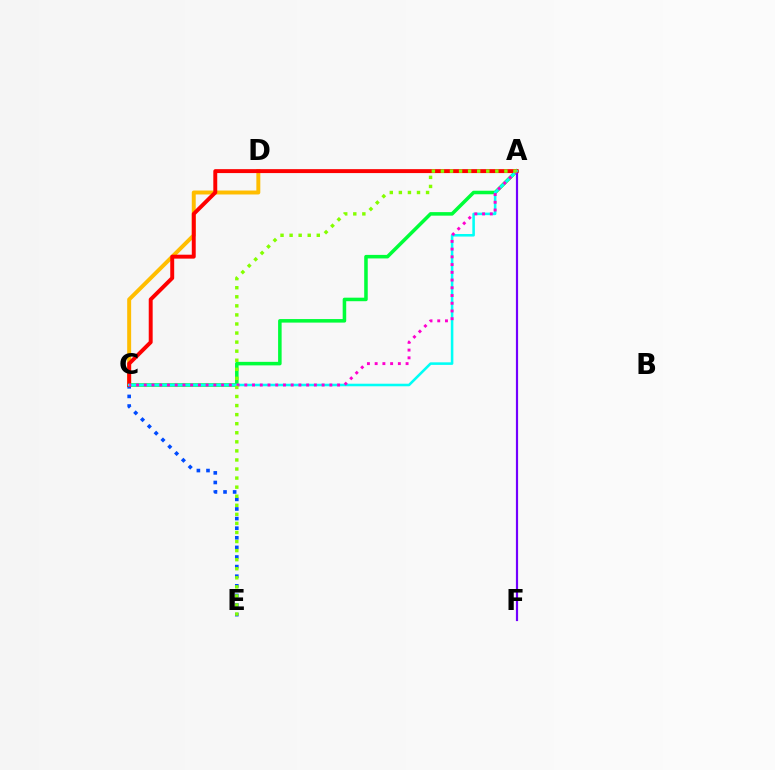{('A', 'C'): [{'color': '#00ff39', 'line_style': 'solid', 'thickness': 2.54}, {'color': '#ff0000', 'line_style': 'solid', 'thickness': 2.83}, {'color': '#00fff6', 'line_style': 'solid', 'thickness': 1.85}, {'color': '#ff00cf', 'line_style': 'dotted', 'thickness': 2.1}], ('C', 'D'): [{'color': '#ffbd00', 'line_style': 'solid', 'thickness': 2.84}], ('A', 'F'): [{'color': '#7200ff', 'line_style': 'solid', 'thickness': 1.57}], ('C', 'E'): [{'color': '#004bff', 'line_style': 'dotted', 'thickness': 2.61}], ('A', 'E'): [{'color': '#84ff00', 'line_style': 'dotted', 'thickness': 2.46}]}